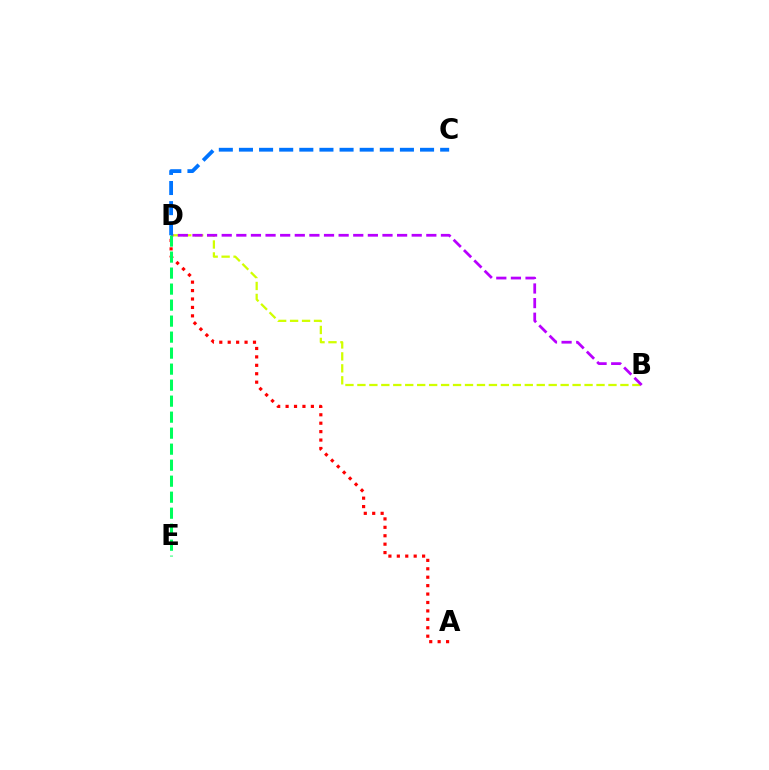{('B', 'D'): [{'color': '#d1ff00', 'line_style': 'dashed', 'thickness': 1.62}, {'color': '#b900ff', 'line_style': 'dashed', 'thickness': 1.99}], ('A', 'D'): [{'color': '#ff0000', 'line_style': 'dotted', 'thickness': 2.29}], ('C', 'D'): [{'color': '#0074ff', 'line_style': 'dashed', 'thickness': 2.73}], ('D', 'E'): [{'color': '#00ff5c', 'line_style': 'dashed', 'thickness': 2.17}]}